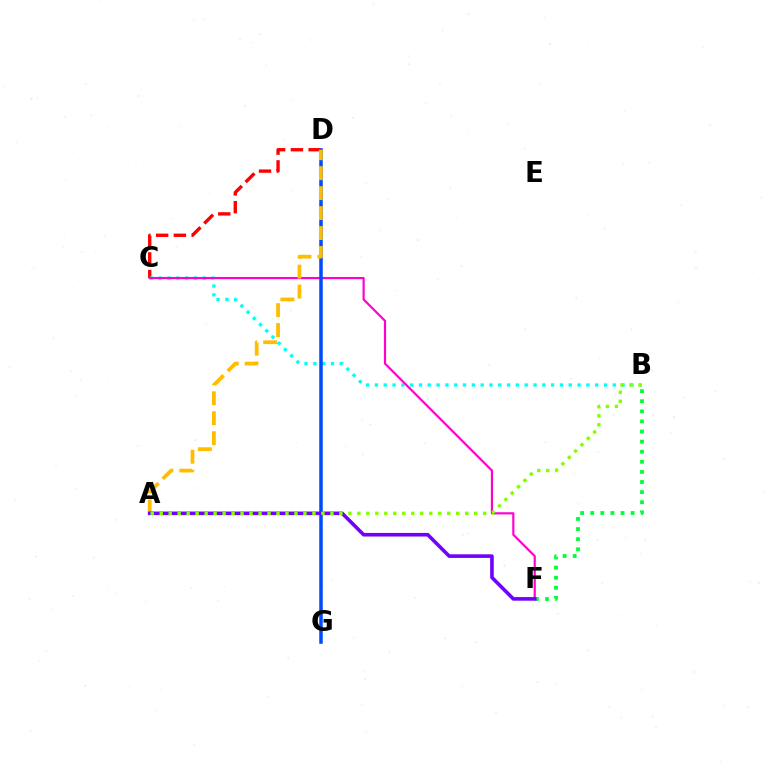{('B', 'F'): [{'color': '#00ff39', 'line_style': 'dotted', 'thickness': 2.74}], ('C', 'D'): [{'color': '#ff0000', 'line_style': 'dashed', 'thickness': 2.41}], ('B', 'C'): [{'color': '#00fff6', 'line_style': 'dotted', 'thickness': 2.39}], ('C', 'F'): [{'color': '#ff00cf', 'line_style': 'solid', 'thickness': 1.57}], ('D', 'G'): [{'color': '#004bff', 'line_style': 'solid', 'thickness': 2.53}], ('A', 'D'): [{'color': '#ffbd00', 'line_style': 'dashed', 'thickness': 2.71}], ('A', 'F'): [{'color': '#7200ff', 'line_style': 'solid', 'thickness': 2.6}], ('A', 'B'): [{'color': '#84ff00', 'line_style': 'dotted', 'thickness': 2.44}]}